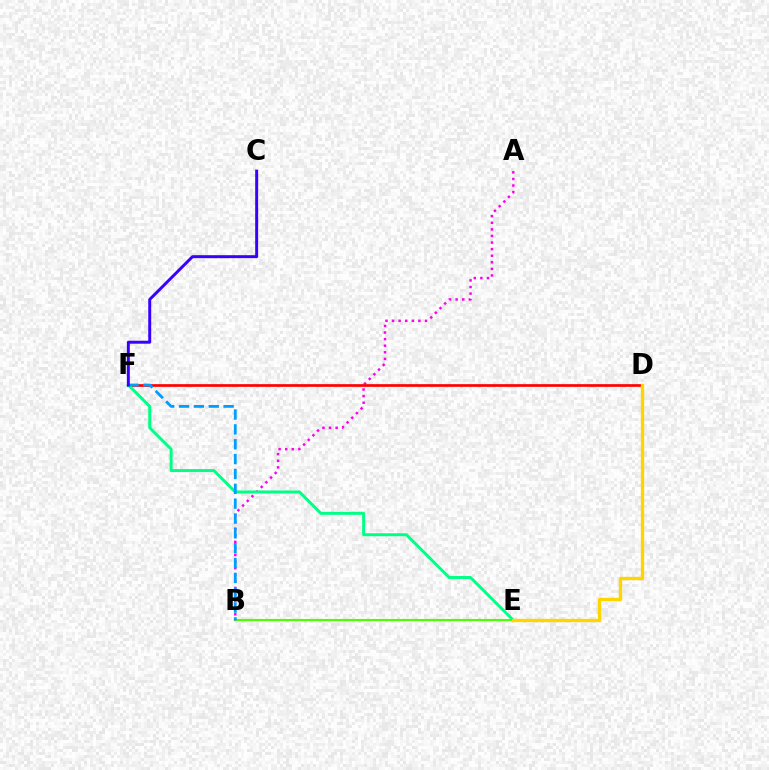{('B', 'E'): [{'color': '#4fff00', 'line_style': 'solid', 'thickness': 1.53}], ('A', 'B'): [{'color': '#ff00ed', 'line_style': 'dotted', 'thickness': 1.79}], ('D', 'F'): [{'color': '#ff0000', 'line_style': 'solid', 'thickness': 1.94}], ('E', 'F'): [{'color': '#00ff86', 'line_style': 'solid', 'thickness': 2.13}], ('B', 'F'): [{'color': '#009eff', 'line_style': 'dashed', 'thickness': 2.02}], ('C', 'F'): [{'color': '#3700ff', 'line_style': 'solid', 'thickness': 2.13}], ('D', 'E'): [{'color': '#ffd500', 'line_style': 'solid', 'thickness': 2.41}]}